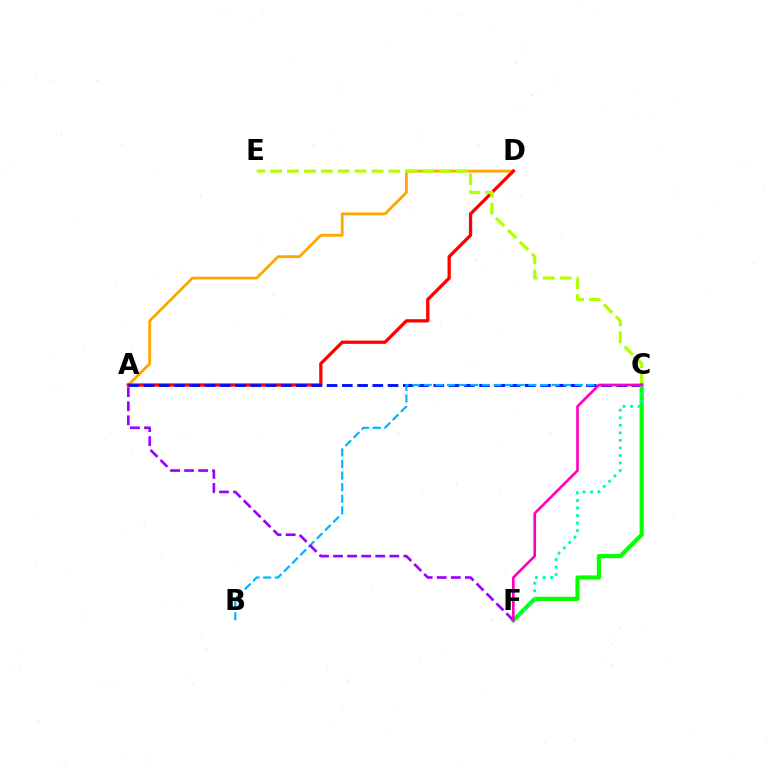{('A', 'D'): [{'color': '#ffa500', 'line_style': 'solid', 'thickness': 2.01}, {'color': '#ff0000', 'line_style': 'solid', 'thickness': 2.36}], ('A', 'C'): [{'color': '#0010ff', 'line_style': 'dashed', 'thickness': 2.07}], ('C', 'E'): [{'color': '#b3ff00', 'line_style': 'dashed', 'thickness': 2.29}], ('B', 'C'): [{'color': '#00b5ff', 'line_style': 'dashed', 'thickness': 1.58}], ('C', 'F'): [{'color': '#08ff00', 'line_style': 'solid', 'thickness': 2.99}, {'color': '#00ff9d', 'line_style': 'dotted', 'thickness': 2.05}, {'color': '#ff00bd', 'line_style': 'solid', 'thickness': 1.91}], ('A', 'F'): [{'color': '#9b00ff', 'line_style': 'dashed', 'thickness': 1.91}]}